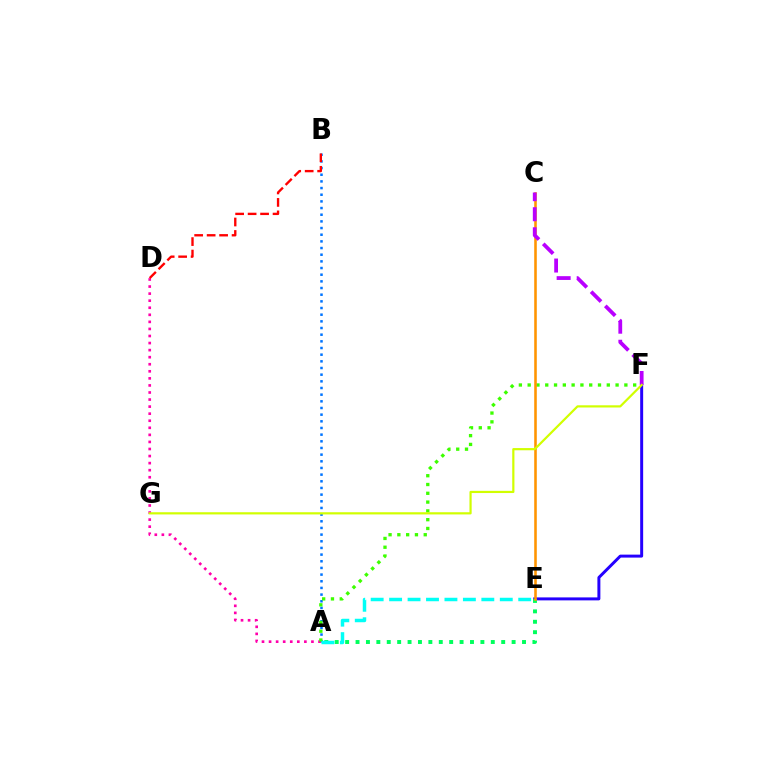{('E', 'F'): [{'color': '#2500ff', 'line_style': 'solid', 'thickness': 2.14}], ('A', 'E'): [{'color': '#00ff5c', 'line_style': 'dotted', 'thickness': 2.83}, {'color': '#00fff6', 'line_style': 'dashed', 'thickness': 2.51}], ('A', 'B'): [{'color': '#0074ff', 'line_style': 'dotted', 'thickness': 1.81}], ('A', 'D'): [{'color': '#ff00ac', 'line_style': 'dotted', 'thickness': 1.92}], ('B', 'D'): [{'color': '#ff0000', 'line_style': 'dashed', 'thickness': 1.69}], ('A', 'F'): [{'color': '#3dff00', 'line_style': 'dotted', 'thickness': 2.39}], ('C', 'E'): [{'color': '#ff9400', 'line_style': 'solid', 'thickness': 1.86}], ('C', 'F'): [{'color': '#b900ff', 'line_style': 'dashed', 'thickness': 2.72}], ('F', 'G'): [{'color': '#d1ff00', 'line_style': 'solid', 'thickness': 1.58}]}